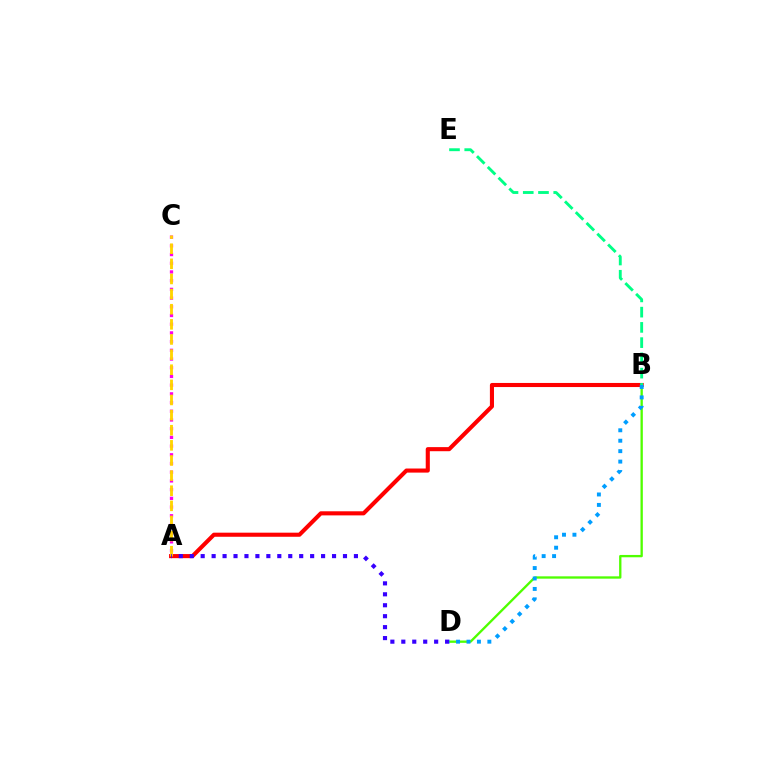{('A', 'B'): [{'color': '#ff0000', 'line_style': 'solid', 'thickness': 2.95}], ('A', 'C'): [{'color': '#ff00ed', 'line_style': 'dotted', 'thickness': 2.37}, {'color': '#ffd500', 'line_style': 'dashed', 'thickness': 2.05}], ('B', 'D'): [{'color': '#4fff00', 'line_style': 'solid', 'thickness': 1.68}, {'color': '#009eff', 'line_style': 'dotted', 'thickness': 2.84}], ('A', 'D'): [{'color': '#3700ff', 'line_style': 'dotted', 'thickness': 2.97}], ('B', 'E'): [{'color': '#00ff86', 'line_style': 'dashed', 'thickness': 2.07}]}